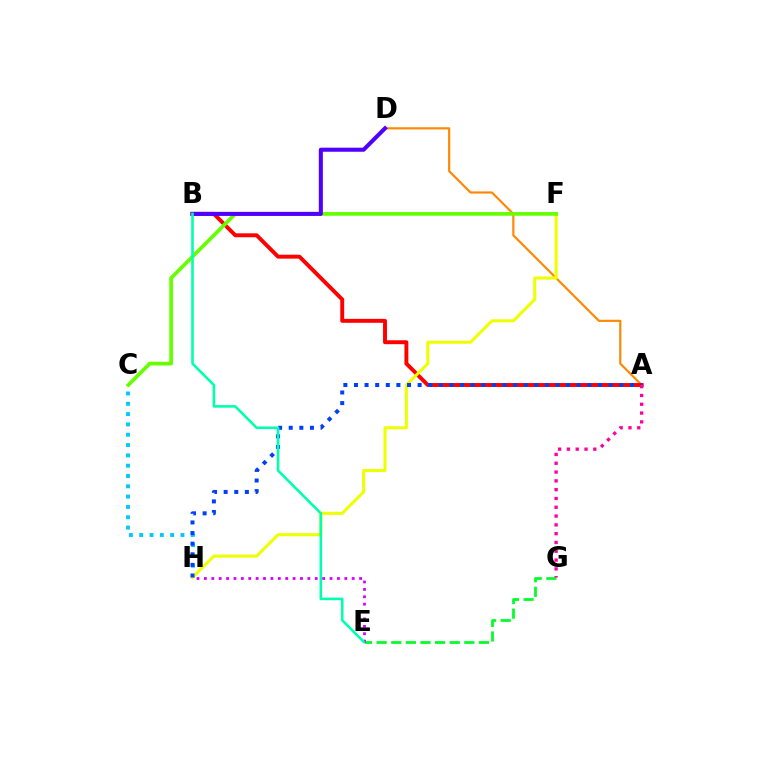{('E', 'G'): [{'color': '#00ff27', 'line_style': 'dashed', 'thickness': 1.98}], ('A', 'D'): [{'color': '#ff8800', 'line_style': 'solid', 'thickness': 1.56}], ('C', 'H'): [{'color': '#00c7ff', 'line_style': 'dotted', 'thickness': 2.8}], ('A', 'B'): [{'color': '#ff0000', 'line_style': 'solid', 'thickness': 2.83}], ('F', 'H'): [{'color': '#eeff00', 'line_style': 'solid', 'thickness': 2.19}], ('E', 'H'): [{'color': '#d600ff', 'line_style': 'dotted', 'thickness': 2.01}], ('A', 'H'): [{'color': '#003fff', 'line_style': 'dotted', 'thickness': 2.88}], ('A', 'G'): [{'color': '#ff00a0', 'line_style': 'dotted', 'thickness': 2.39}], ('C', 'F'): [{'color': '#66ff00', 'line_style': 'solid', 'thickness': 2.67}], ('B', 'D'): [{'color': '#4f00ff', 'line_style': 'solid', 'thickness': 2.92}], ('B', 'E'): [{'color': '#00ffaf', 'line_style': 'solid', 'thickness': 1.86}]}